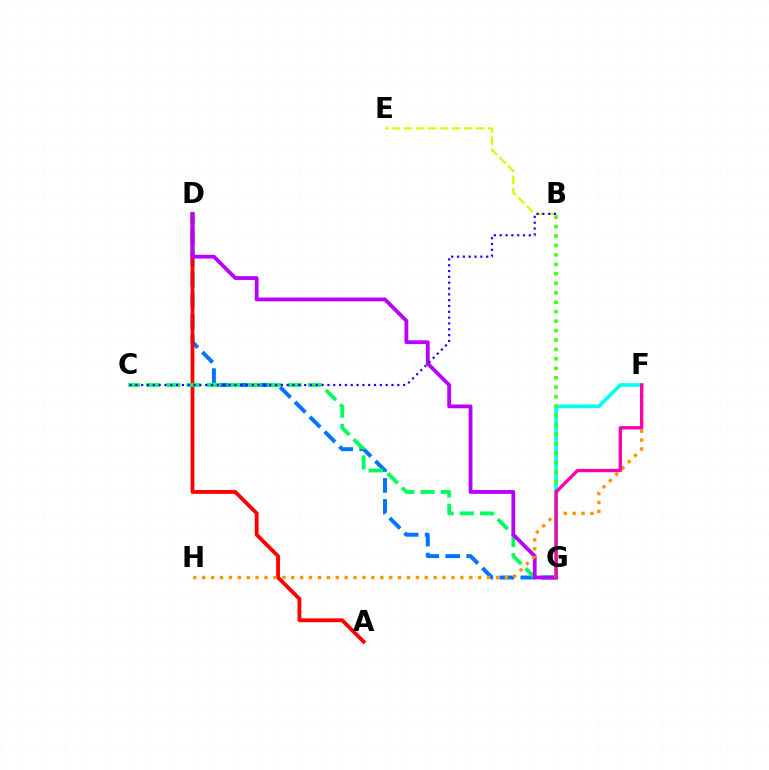{('D', 'G'): [{'color': '#0074ff', 'line_style': 'dashed', 'thickness': 2.85}, {'color': '#b900ff', 'line_style': 'solid', 'thickness': 2.74}], ('B', 'E'): [{'color': '#d1ff00', 'line_style': 'dashed', 'thickness': 1.63}], ('F', 'G'): [{'color': '#00fff6', 'line_style': 'solid', 'thickness': 2.64}, {'color': '#ff00ac', 'line_style': 'solid', 'thickness': 2.4}], ('A', 'D'): [{'color': '#ff0000', 'line_style': 'solid', 'thickness': 2.75}], ('C', 'G'): [{'color': '#00ff5c', 'line_style': 'dashed', 'thickness': 2.75}], ('B', 'C'): [{'color': '#2500ff', 'line_style': 'dotted', 'thickness': 1.58}], ('F', 'H'): [{'color': '#ff9400', 'line_style': 'dotted', 'thickness': 2.42}], ('B', 'G'): [{'color': '#3dff00', 'line_style': 'dotted', 'thickness': 2.57}]}